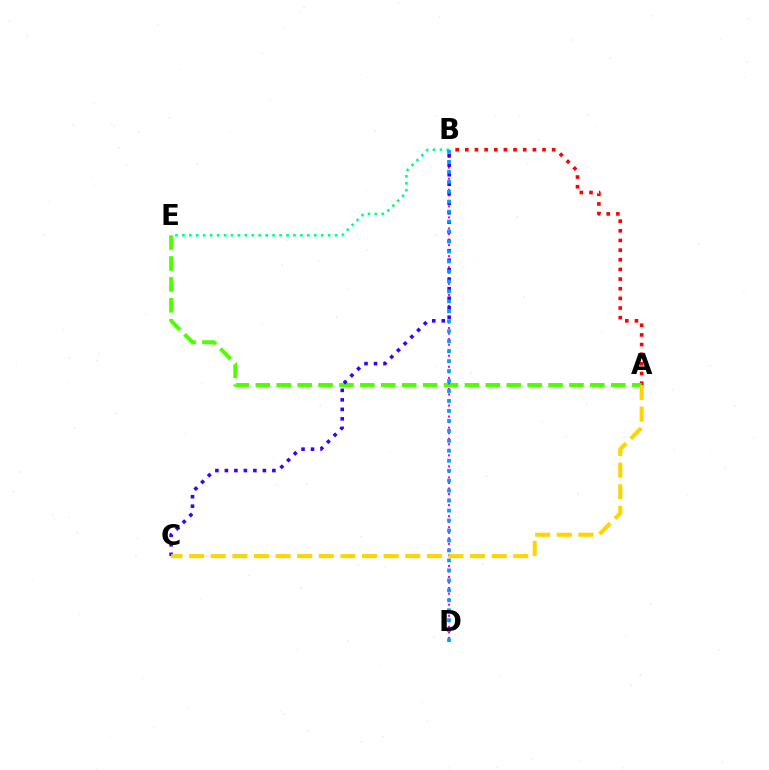{('A', 'B'): [{'color': '#ff0000', 'line_style': 'dotted', 'thickness': 2.62}], ('A', 'E'): [{'color': '#4fff00', 'line_style': 'dashed', 'thickness': 2.84}], ('B', 'E'): [{'color': '#00ff86', 'line_style': 'dotted', 'thickness': 1.89}], ('B', 'D'): [{'color': '#ff00ed', 'line_style': 'dotted', 'thickness': 1.5}, {'color': '#009eff', 'line_style': 'dotted', 'thickness': 2.71}], ('B', 'C'): [{'color': '#3700ff', 'line_style': 'dotted', 'thickness': 2.58}], ('A', 'C'): [{'color': '#ffd500', 'line_style': 'dashed', 'thickness': 2.94}]}